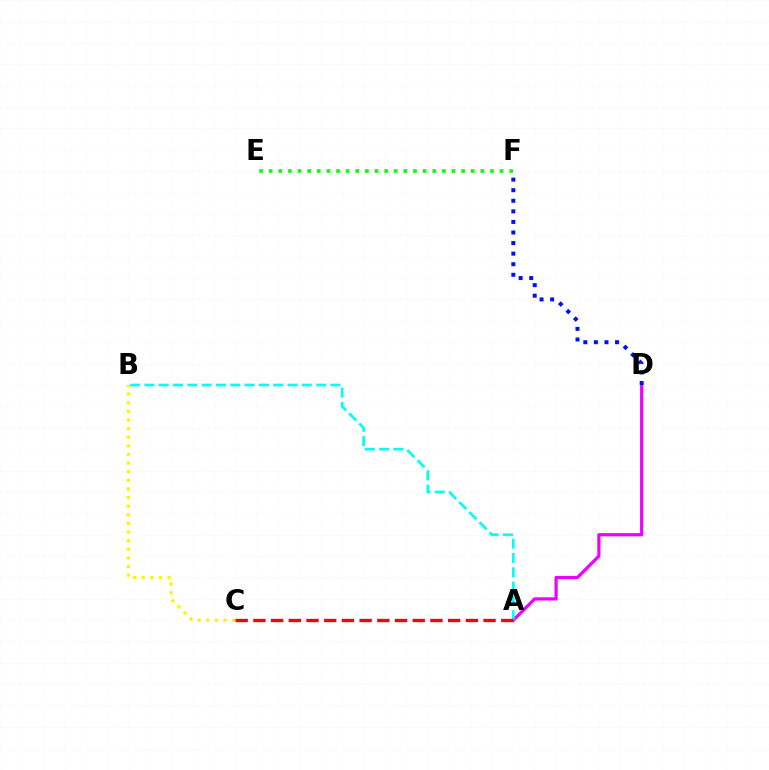{('A', 'D'): [{'color': '#ee00ff', 'line_style': 'solid', 'thickness': 2.3}], ('B', 'C'): [{'color': '#fcf500', 'line_style': 'dotted', 'thickness': 2.34}], ('A', 'B'): [{'color': '#00fff6', 'line_style': 'dashed', 'thickness': 1.95}], ('D', 'F'): [{'color': '#0010ff', 'line_style': 'dotted', 'thickness': 2.87}], ('A', 'C'): [{'color': '#ff0000', 'line_style': 'dashed', 'thickness': 2.41}], ('E', 'F'): [{'color': '#08ff00', 'line_style': 'dotted', 'thickness': 2.61}]}